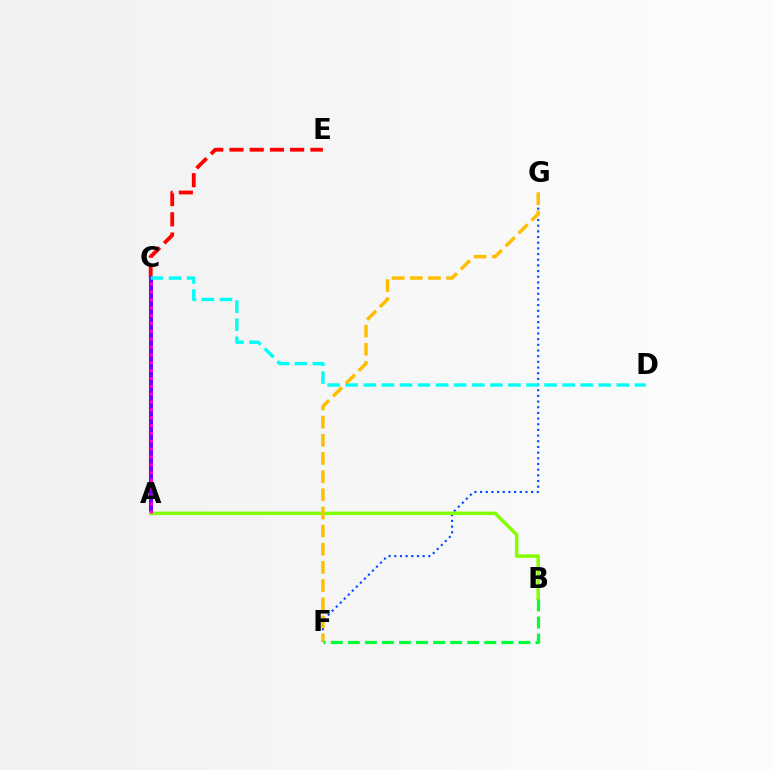{('C', 'E'): [{'color': '#ff0000', 'line_style': 'dashed', 'thickness': 2.75}], ('A', 'C'): [{'color': '#7200ff', 'line_style': 'solid', 'thickness': 2.91}, {'color': '#ff00cf', 'line_style': 'dotted', 'thickness': 2.13}], ('F', 'G'): [{'color': '#004bff', 'line_style': 'dotted', 'thickness': 1.54}, {'color': '#ffbd00', 'line_style': 'dashed', 'thickness': 2.47}], ('C', 'D'): [{'color': '#00fff6', 'line_style': 'dashed', 'thickness': 2.45}], ('A', 'B'): [{'color': '#84ff00', 'line_style': 'solid', 'thickness': 2.5}], ('B', 'F'): [{'color': '#00ff39', 'line_style': 'dashed', 'thickness': 2.32}]}